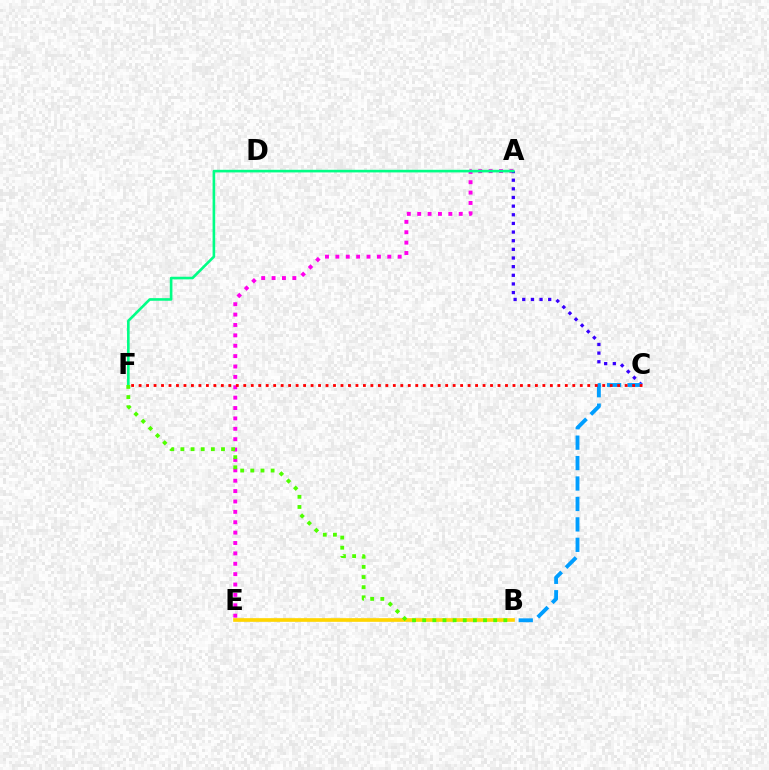{('A', 'E'): [{'color': '#ff00ed', 'line_style': 'dotted', 'thickness': 2.82}], ('A', 'C'): [{'color': '#3700ff', 'line_style': 'dotted', 'thickness': 2.35}], ('B', 'E'): [{'color': '#ffd500', 'line_style': 'solid', 'thickness': 2.64}], ('B', 'C'): [{'color': '#009eff', 'line_style': 'dashed', 'thickness': 2.78}], ('C', 'F'): [{'color': '#ff0000', 'line_style': 'dotted', 'thickness': 2.03}], ('A', 'F'): [{'color': '#00ff86', 'line_style': 'solid', 'thickness': 1.88}], ('B', 'F'): [{'color': '#4fff00', 'line_style': 'dotted', 'thickness': 2.76}]}